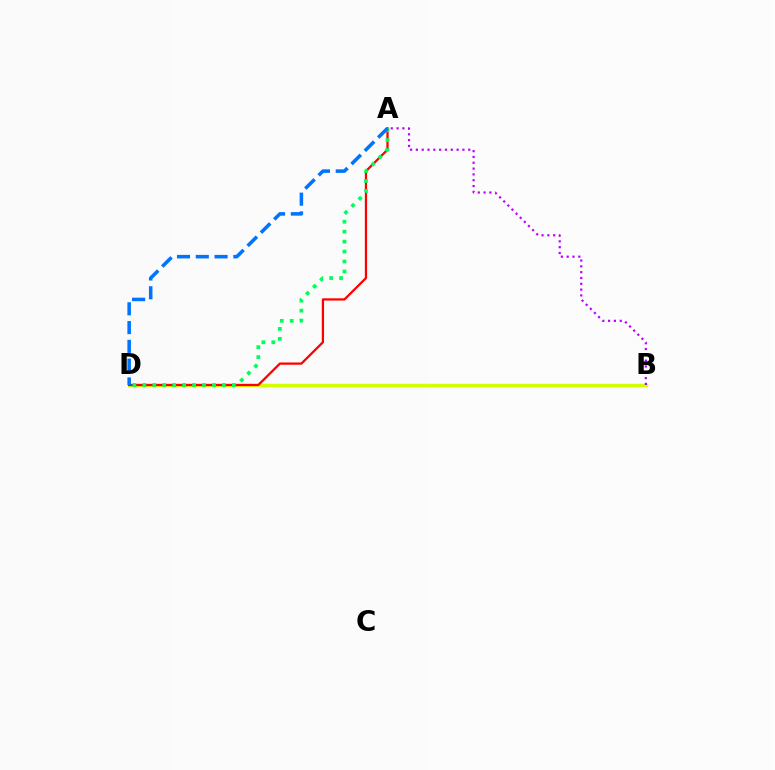{('B', 'D'): [{'color': '#d1ff00', 'line_style': 'solid', 'thickness': 2.52}], ('A', 'B'): [{'color': '#b900ff', 'line_style': 'dotted', 'thickness': 1.58}], ('A', 'D'): [{'color': '#ff0000', 'line_style': 'solid', 'thickness': 1.63}, {'color': '#00ff5c', 'line_style': 'dotted', 'thickness': 2.7}, {'color': '#0074ff', 'line_style': 'dashed', 'thickness': 2.55}]}